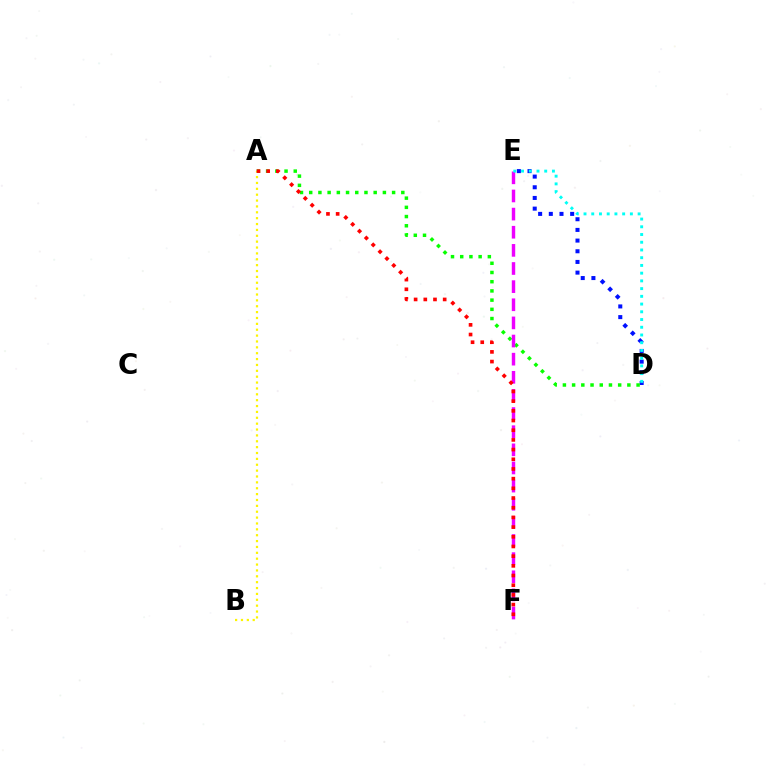{('D', 'E'): [{'color': '#0010ff', 'line_style': 'dotted', 'thickness': 2.9}, {'color': '#00fff6', 'line_style': 'dotted', 'thickness': 2.1}], ('A', 'D'): [{'color': '#08ff00', 'line_style': 'dotted', 'thickness': 2.5}], ('A', 'B'): [{'color': '#fcf500', 'line_style': 'dotted', 'thickness': 1.6}], ('E', 'F'): [{'color': '#ee00ff', 'line_style': 'dashed', 'thickness': 2.46}], ('A', 'F'): [{'color': '#ff0000', 'line_style': 'dotted', 'thickness': 2.63}]}